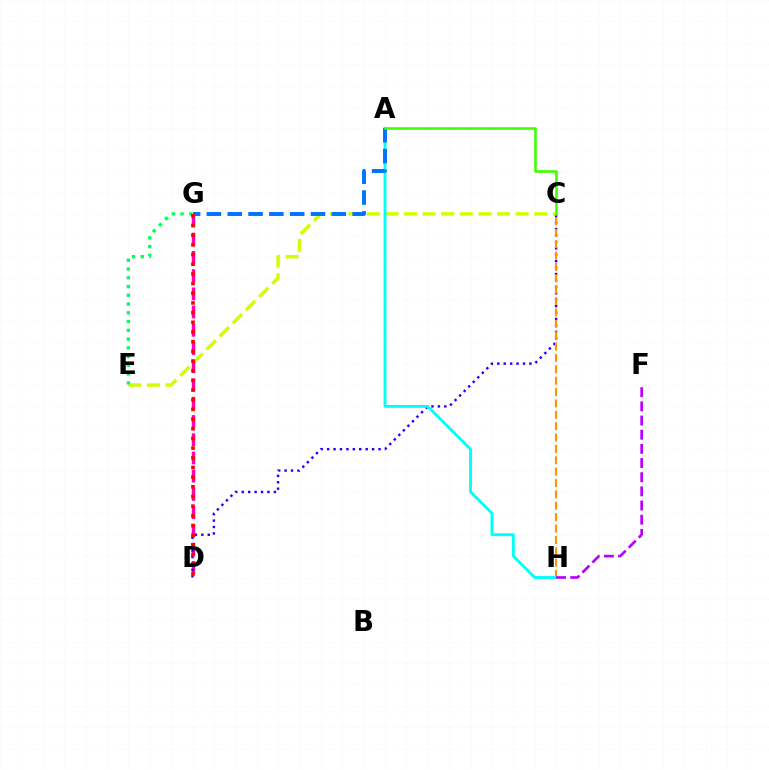{('C', 'E'): [{'color': '#d1ff00', 'line_style': 'dashed', 'thickness': 2.52}], ('E', 'G'): [{'color': '#00ff5c', 'line_style': 'dotted', 'thickness': 2.38}], ('D', 'G'): [{'color': '#ff00ac', 'line_style': 'dashed', 'thickness': 2.48}, {'color': '#ff0000', 'line_style': 'dotted', 'thickness': 2.63}], ('C', 'D'): [{'color': '#2500ff', 'line_style': 'dotted', 'thickness': 1.75}], ('C', 'H'): [{'color': '#ff9400', 'line_style': 'dashed', 'thickness': 1.54}], ('A', 'H'): [{'color': '#00fff6', 'line_style': 'solid', 'thickness': 2.05}], ('A', 'G'): [{'color': '#0074ff', 'line_style': 'dashed', 'thickness': 2.83}], ('A', 'C'): [{'color': '#3dff00', 'line_style': 'solid', 'thickness': 1.86}], ('F', 'H'): [{'color': '#b900ff', 'line_style': 'dashed', 'thickness': 1.92}]}